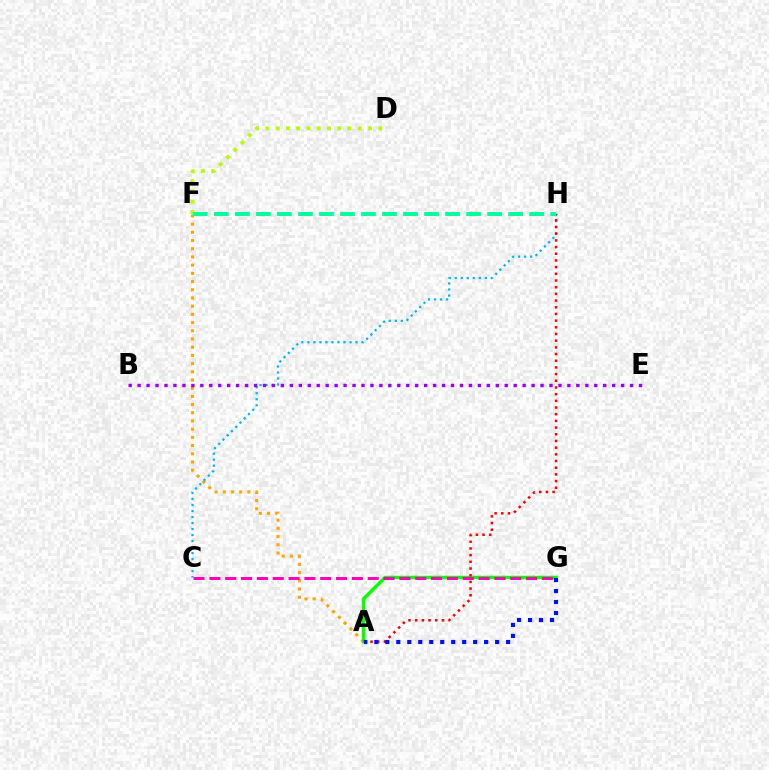{('A', 'F'): [{'color': '#ffa500', 'line_style': 'dotted', 'thickness': 2.23}], ('A', 'G'): [{'color': '#08ff00', 'line_style': 'solid', 'thickness': 2.49}, {'color': '#0010ff', 'line_style': 'dotted', 'thickness': 2.98}], ('C', 'H'): [{'color': '#00b5ff', 'line_style': 'dotted', 'thickness': 1.63}], ('C', 'G'): [{'color': '#ff00bd', 'line_style': 'dashed', 'thickness': 2.15}], ('D', 'F'): [{'color': '#b3ff00', 'line_style': 'dotted', 'thickness': 2.79}], ('A', 'H'): [{'color': '#ff0000', 'line_style': 'dotted', 'thickness': 1.82}], ('F', 'H'): [{'color': '#00ff9d', 'line_style': 'dashed', 'thickness': 2.86}], ('B', 'E'): [{'color': '#9b00ff', 'line_style': 'dotted', 'thickness': 2.43}]}